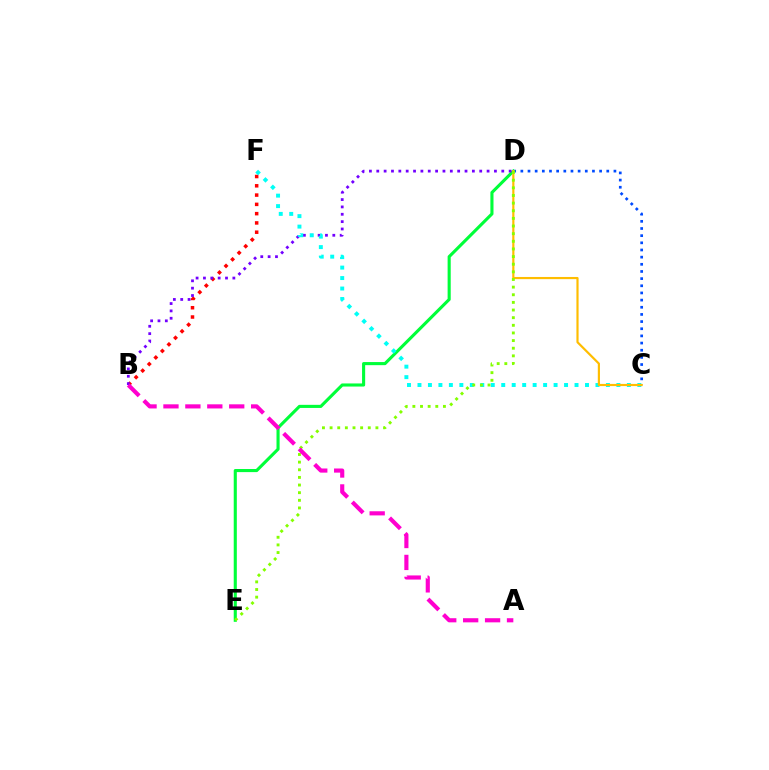{('C', 'D'): [{'color': '#004bff', 'line_style': 'dotted', 'thickness': 1.95}, {'color': '#ffbd00', 'line_style': 'solid', 'thickness': 1.57}], ('B', 'F'): [{'color': '#ff0000', 'line_style': 'dotted', 'thickness': 2.52}], ('D', 'E'): [{'color': '#00ff39', 'line_style': 'solid', 'thickness': 2.23}, {'color': '#84ff00', 'line_style': 'dotted', 'thickness': 2.07}], ('B', 'D'): [{'color': '#7200ff', 'line_style': 'dotted', 'thickness': 2.0}], ('C', 'F'): [{'color': '#00fff6', 'line_style': 'dotted', 'thickness': 2.84}], ('A', 'B'): [{'color': '#ff00cf', 'line_style': 'dashed', 'thickness': 2.98}]}